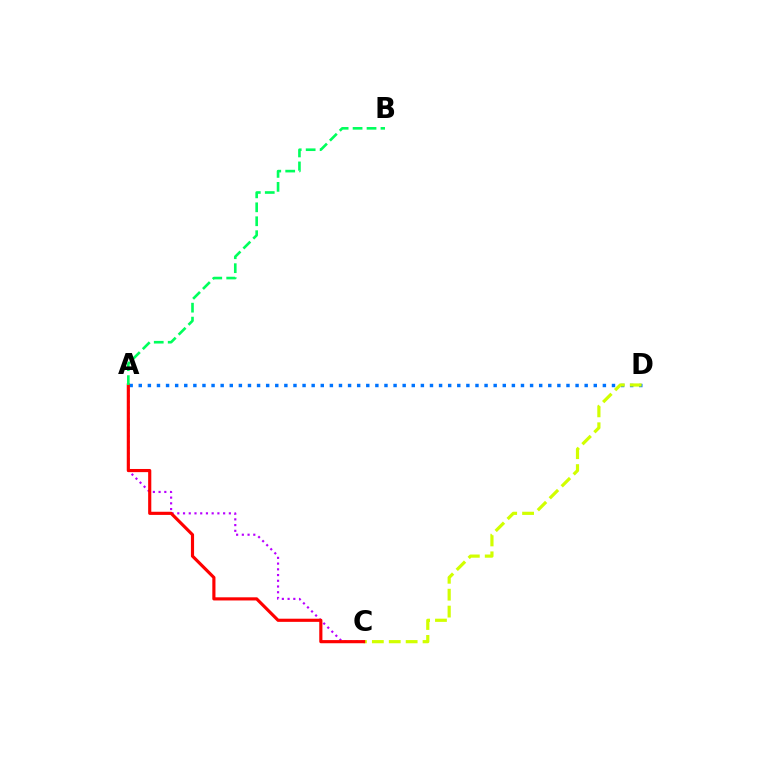{('A', 'C'): [{'color': '#b900ff', 'line_style': 'dotted', 'thickness': 1.56}, {'color': '#ff0000', 'line_style': 'solid', 'thickness': 2.27}], ('A', 'D'): [{'color': '#0074ff', 'line_style': 'dotted', 'thickness': 2.47}], ('C', 'D'): [{'color': '#d1ff00', 'line_style': 'dashed', 'thickness': 2.3}], ('A', 'B'): [{'color': '#00ff5c', 'line_style': 'dashed', 'thickness': 1.89}]}